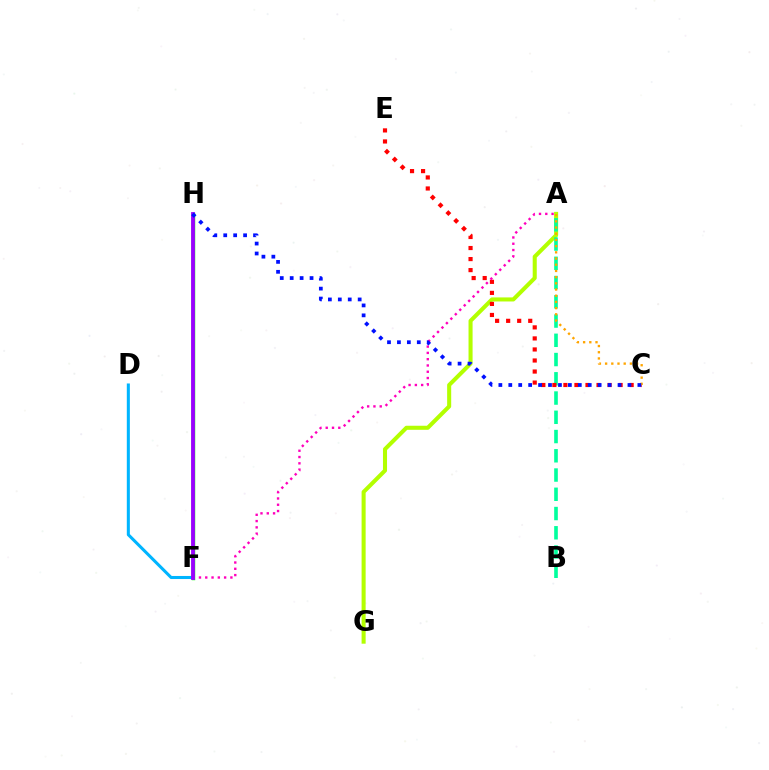{('A', 'G'): [{'color': '#b3ff00', 'line_style': 'solid', 'thickness': 2.92}], ('F', 'H'): [{'color': '#08ff00', 'line_style': 'solid', 'thickness': 2.47}, {'color': '#9b00ff', 'line_style': 'solid', 'thickness': 2.74}], ('A', 'B'): [{'color': '#00ff9d', 'line_style': 'dashed', 'thickness': 2.61}], ('D', 'F'): [{'color': '#00b5ff', 'line_style': 'solid', 'thickness': 2.2}], ('C', 'E'): [{'color': '#ff0000', 'line_style': 'dotted', 'thickness': 3.0}], ('A', 'F'): [{'color': '#ff00bd', 'line_style': 'dotted', 'thickness': 1.71}], ('A', 'C'): [{'color': '#ffa500', 'line_style': 'dotted', 'thickness': 1.68}], ('C', 'H'): [{'color': '#0010ff', 'line_style': 'dotted', 'thickness': 2.7}]}